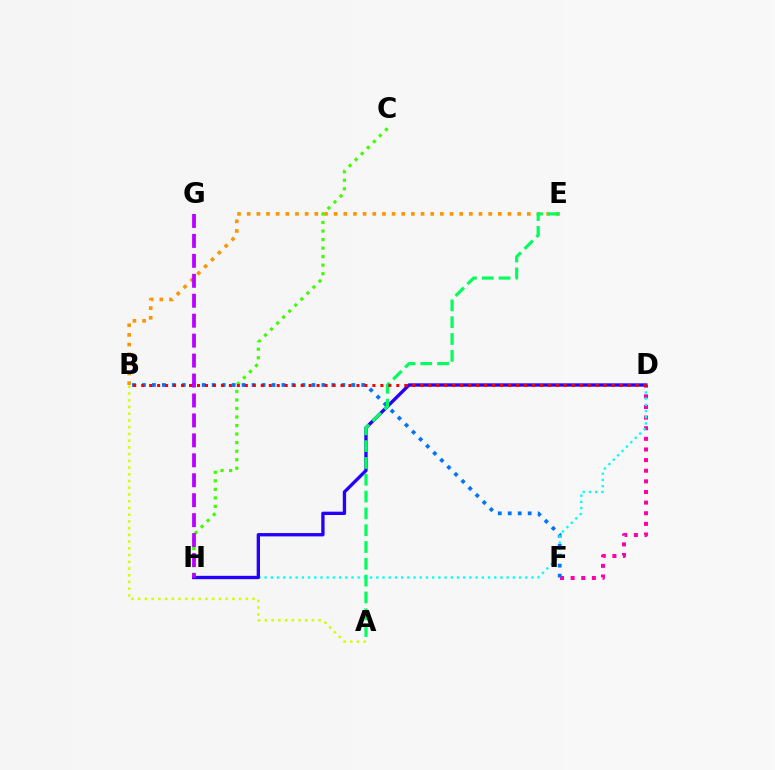{('D', 'F'): [{'color': '#ff00ac', 'line_style': 'dotted', 'thickness': 2.89}], ('B', 'E'): [{'color': '#ff9400', 'line_style': 'dotted', 'thickness': 2.62}], ('B', 'F'): [{'color': '#0074ff', 'line_style': 'dotted', 'thickness': 2.71}], ('A', 'B'): [{'color': '#d1ff00', 'line_style': 'dotted', 'thickness': 1.83}], ('D', 'H'): [{'color': '#00fff6', 'line_style': 'dotted', 'thickness': 1.69}, {'color': '#2500ff', 'line_style': 'solid', 'thickness': 2.4}], ('C', 'H'): [{'color': '#3dff00', 'line_style': 'dotted', 'thickness': 2.32}], ('A', 'E'): [{'color': '#00ff5c', 'line_style': 'dashed', 'thickness': 2.28}], ('B', 'D'): [{'color': '#ff0000', 'line_style': 'dotted', 'thickness': 2.17}], ('G', 'H'): [{'color': '#b900ff', 'line_style': 'dashed', 'thickness': 2.71}]}